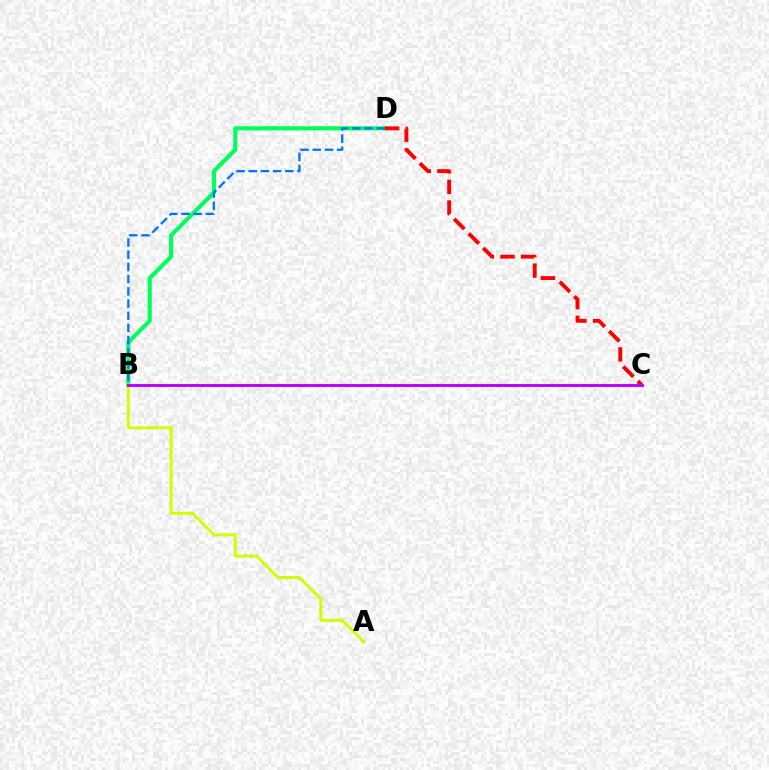{('B', 'D'): [{'color': '#00ff5c', 'line_style': 'solid', 'thickness': 2.99}, {'color': '#0074ff', 'line_style': 'dashed', 'thickness': 1.66}], ('C', 'D'): [{'color': '#ff0000', 'line_style': 'dashed', 'thickness': 2.8}], ('A', 'B'): [{'color': '#d1ff00', 'line_style': 'solid', 'thickness': 2.13}], ('B', 'C'): [{'color': '#b900ff', 'line_style': 'solid', 'thickness': 2.07}]}